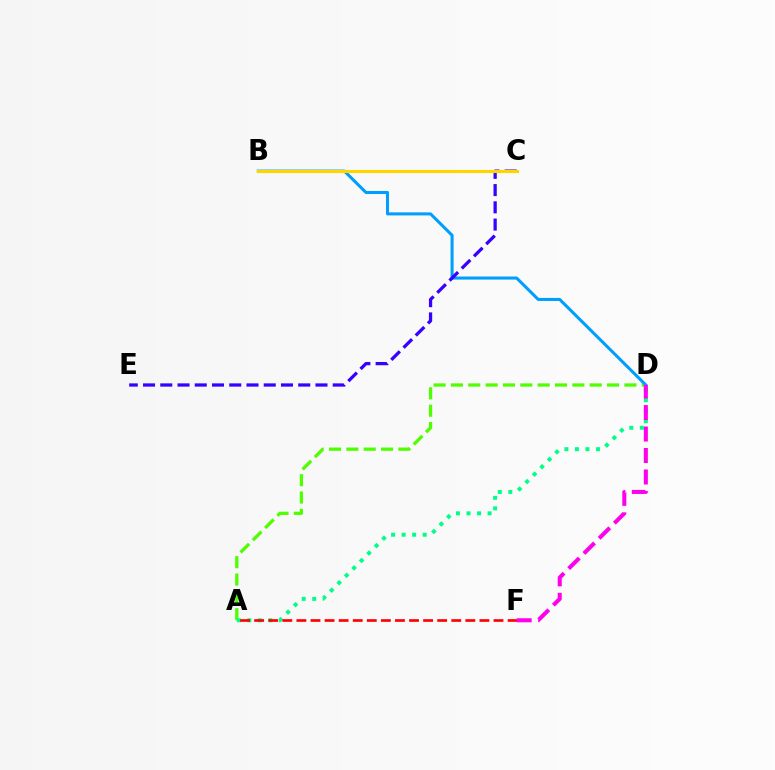{('A', 'D'): [{'color': '#4fff00', 'line_style': 'dashed', 'thickness': 2.36}, {'color': '#00ff86', 'line_style': 'dotted', 'thickness': 2.86}], ('B', 'D'): [{'color': '#009eff', 'line_style': 'solid', 'thickness': 2.19}], ('C', 'E'): [{'color': '#3700ff', 'line_style': 'dashed', 'thickness': 2.34}], ('B', 'C'): [{'color': '#ffd500', 'line_style': 'solid', 'thickness': 2.23}], ('A', 'F'): [{'color': '#ff0000', 'line_style': 'dashed', 'thickness': 1.91}], ('D', 'F'): [{'color': '#ff00ed', 'line_style': 'dashed', 'thickness': 2.92}]}